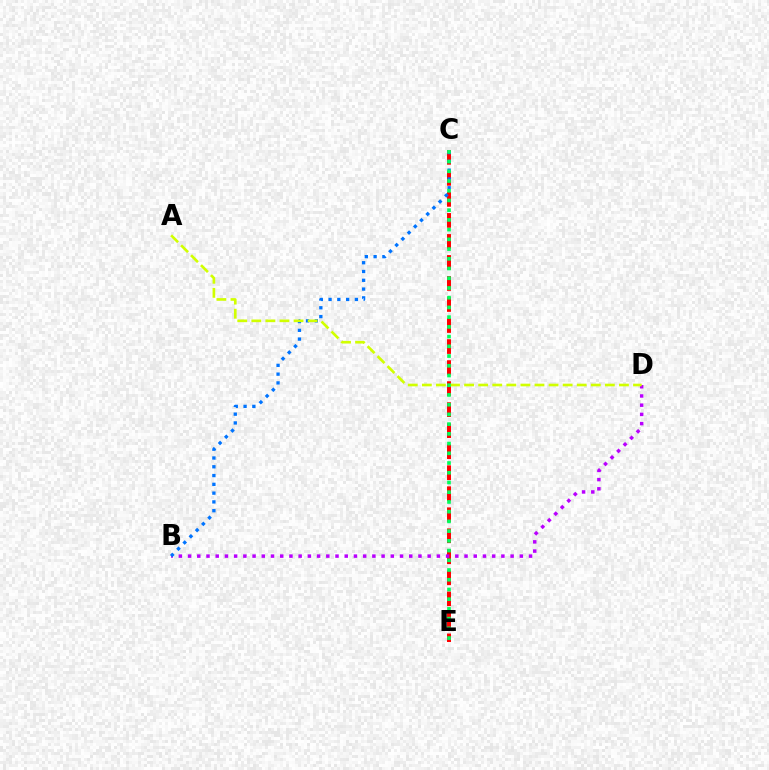{('C', 'E'): [{'color': '#ff0000', 'line_style': 'dashed', 'thickness': 2.86}, {'color': '#00ff5c', 'line_style': 'dotted', 'thickness': 2.64}], ('B', 'D'): [{'color': '#b900ff', 'line_style': 'dotted', 'thickness': 2.5}], ('B', 'C'): [{'color': '#0074ff', 'line_style': 'dotted', 'thickness': 2.39}], ('A', 'D'): [{'color': '#d1ff00', 'line_style': 'dashed', 'thickness': 1.91}]}